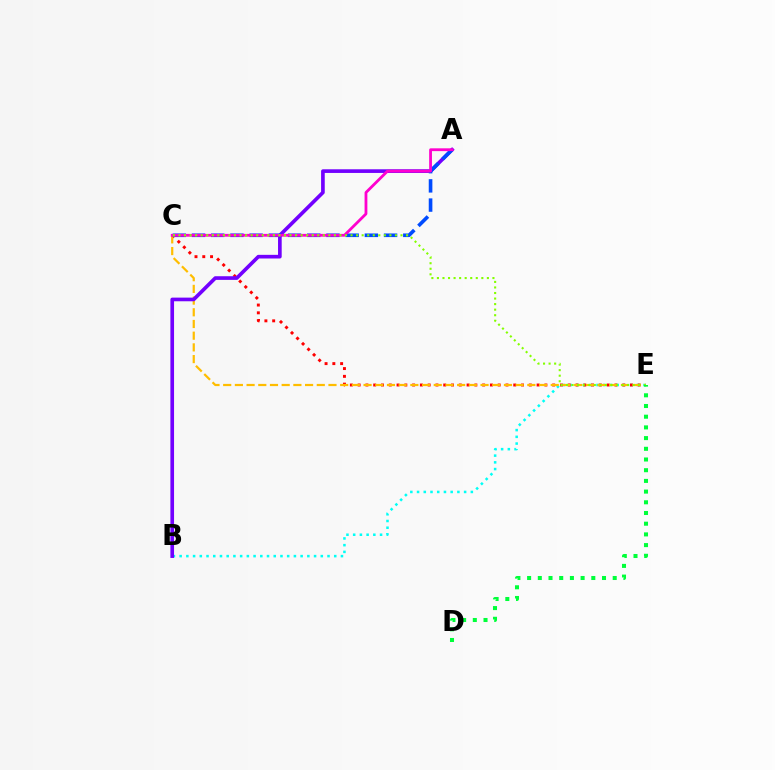{('B', 'E'): [{'color': '#00fff6', 'line_style': 'dotted', 'thickness': 1.83}], ('C', 'E'): [{'color': '#ff0000', 'line_style': 'dotted', 'thickness': 2.11}, {'color': '#ffbd00', 'line_style': 'dashed', 'thickness': 1.59}, {'color': '#84ff00', 'line_style': 'dotted', 'thickness': 1.51}], ('A', 'B'): [{'color': '#7200ff', 'line_style': 'solid', 'thickness': 2.63}], ('A', 'C'): [{'color': '#004bff', 'line_style': 'dashed', 'thickness': 2.61}, {'color': '#ff00cf', 'line_style': 'solid', 'thickness': 2.02}], ('D', 'E'): [{'color': '#00ff39', 'line_style': 'dotted', 'thickness': 2.91}]}